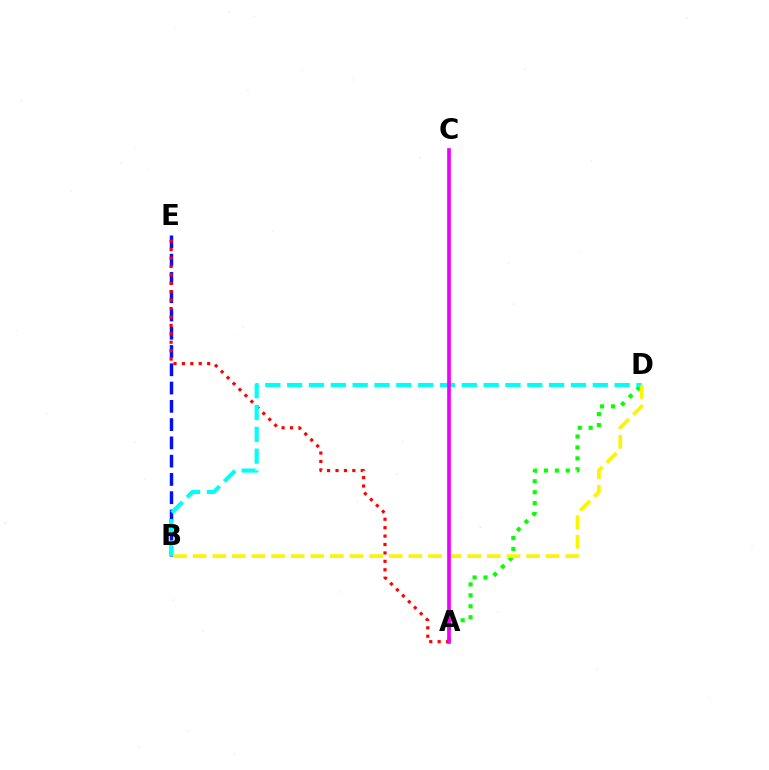{('B', 'E'): [{'color': '#0010ff', 'line_style': 'dashed', 'thickness': 2.48}], ('A', 'D'): [{'color': '#08ff00', 'line_style': 'dotted', 'thickness': 2.97}], ('A', 'E'): [{'color': '#ff0000', 'line_style': 'dotted', 'thickness': 2.29}], ('B', 'D'): [{'color': '#00fff6', 'line_style': 'dashed', 'thickness': 2.97}, {'color': '#fcf500', 'line_style': 'dashed', 'thickness': 2.66}], ('A', 'C'): [{'color': '#ee00ff', 'line_style': 'solid', 'thickness': 2.66}]}